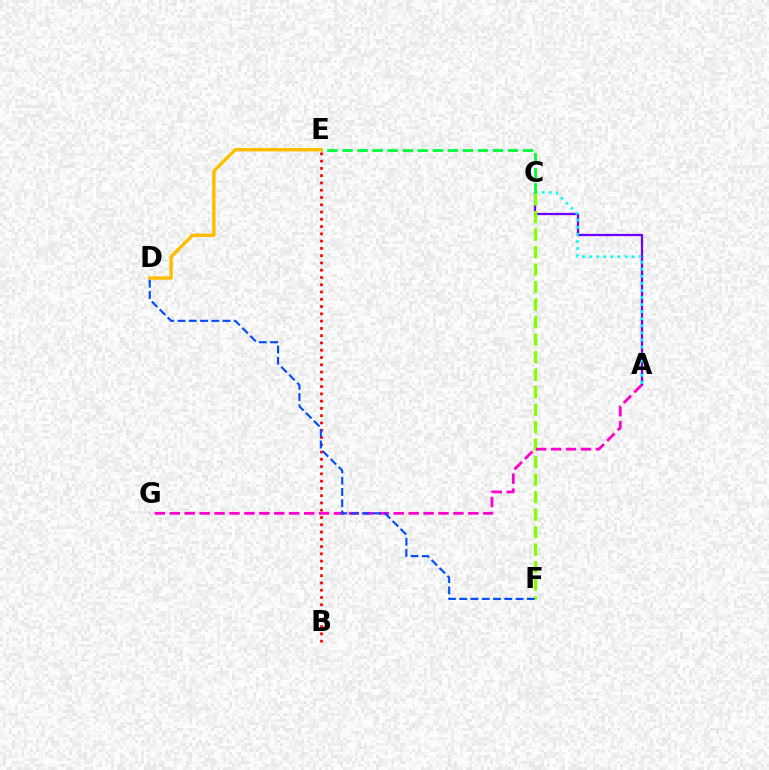{('A', 'C'): [{'color': '#7200ff', 'line_style': 'solid', 'thickness': 1.64}, {'color': '#00fff6', 'line_style': 'dotted', 'thickness': 1.92}], ('B', 'E'): [{'color': '#ff0000', 'line_style': 'dotted', 'thickness': 1.98}], ('C', 'E'): [{'color': '#00ff39', 'line_style': 'dashed', 'thickness': 2.04}], ('C', 'F'): [{'color': '#84ff00', 'line_style': 'dashed', 'thickness': 2.38}], ('A', 'G'): [{'color': '#ff00cf', 'line_style': 'dashed', 'thickness': 2.03}], ('D', 'E'): [{'color': '#ffbd00', 'line_style': 'solid', 'thickness': 2.45}], ('D', 'F'): [{'color': '#004bff', 'line_style': 'dashed', 'thickness': 1.53}]}